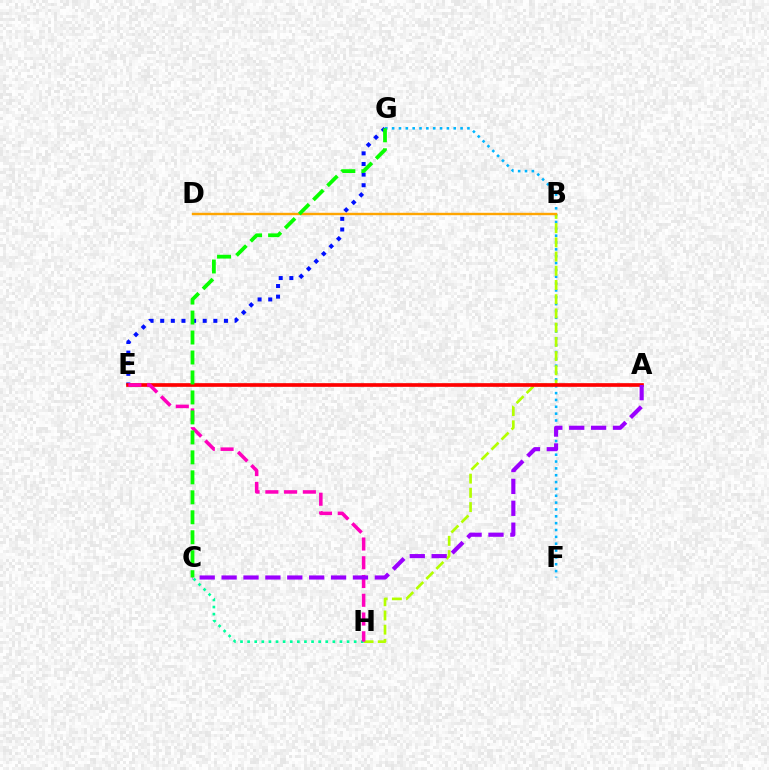{('F', 'G'): [{'color': '#00b5ff', 'line_style': 'dotted', 'thickness': 1.86}], ('E', 'G'): [{'color': '#0010ff', 'line_style': 'dotted', 'thickness': 2.89}], ('B', 'H'): [{'color': '#b3ff00', 'line_style': 'dashed', 'thickness': 1.93}], ('B', 'D'): [{'color': '#ffa500', 'line_style': 'solid', 'thickness': 1.73}], ('A', 'E'): [{'color': '#ff0000', 'line_style': 'solid', 'thickness': 2.65}], ('C', 'H'): [{'color': '#00ff9d', 'line_style': 'dotted', 'thickness': 1.93}], ('E', 'H'): [{'color': '#ff00bd', 'line_style': 'dashed', 'thickness': 2.55}], ('A', 'C'): [{'color': '#9b00ff', 'line_style': 'dashed', 'thickness': 2.97}], ('C', 'G'): [{'color': '#08ff00', 'line_style': 'dashed', 'thickness': 2.71}]}